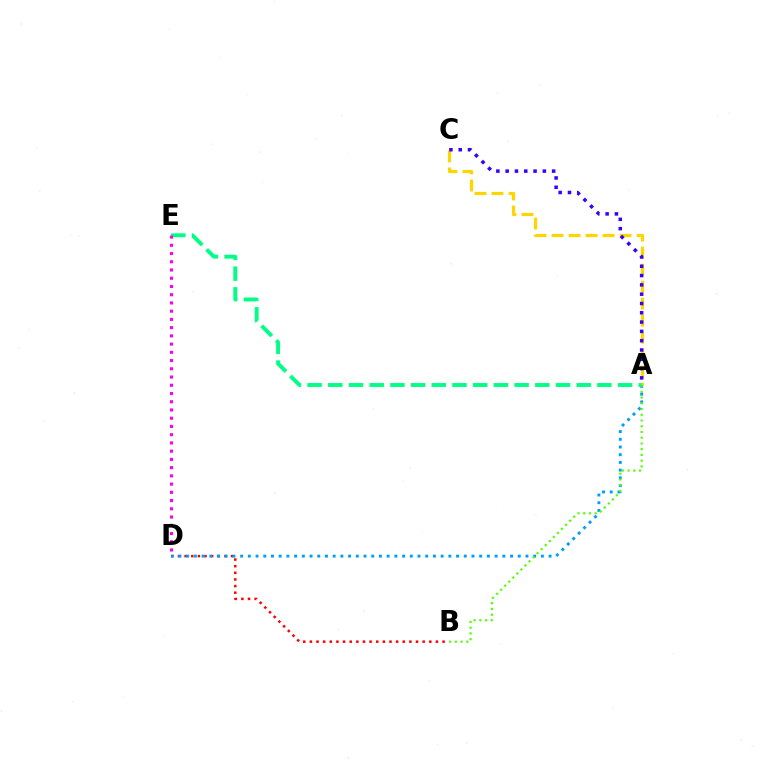{('A', 'C'): [{'color': '#ffd500', 'line_style': 'dashed', 'thickness': 2.31}, {'color': '#3700ff', 'line_style': 'dotted', 'thickness': 2.53}], ('B', 'D'): [{'color': '#ff0000', 'line_style': 'dotted', 'thickness': 1.8}], ('A', 'D'): [{'color': '#009eff', 'line_style': 'dotted', 'thickness': 2.1}], ('A', 'B'): [{'color': '#4fff00', 'line_style': 'dotted', 'thickness': 1.56}], ('A', 'E'): [{'color': '#00ff86', 'line_style': 'dashed', 'thickness': 2.81}], ('D', 'E'): [{'color': '#ff00ed', 'line_style': 'dotted', 'thickness': 2.24}]}